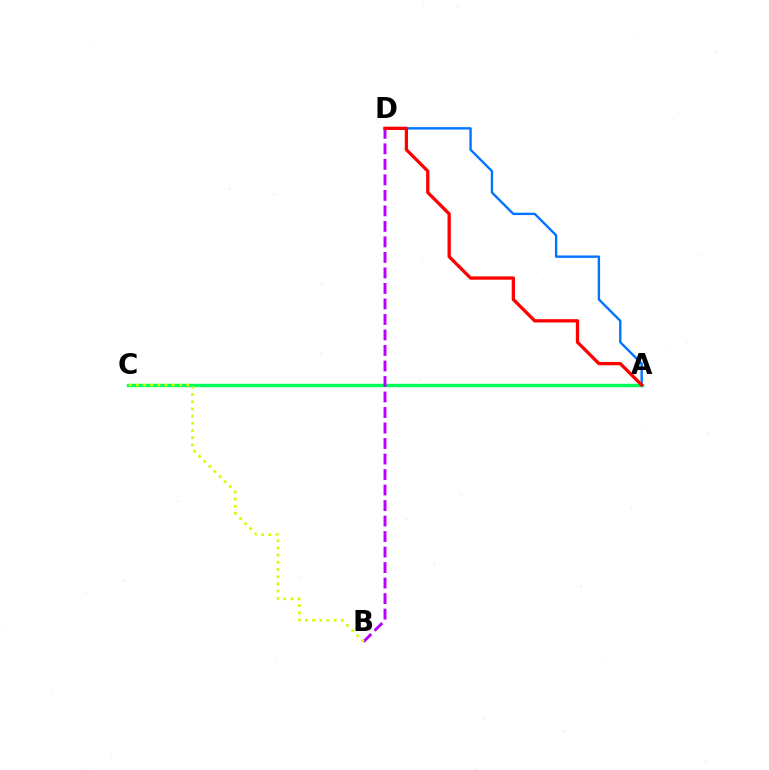{('A', 'C'): [{'color': '#00ff5c', 'line_style': 'solid', 'thickness': 2.44}], ('B', 'D'): [{'color': '#b900ff', 'line_style': 'dashed', 'thickness': 2.11}], ('B', 'C'): [{'color': '#d1ff00', 'line_style': 'dotted', 'thickness': 1.95}], ('A', 'D'): [{'color': '#0074ff', 'line_style': 'solid', 'thickness': 1.71}, {'color': '#ff0000', 'line_style': 'solid', 'thickness': 2.37}]}